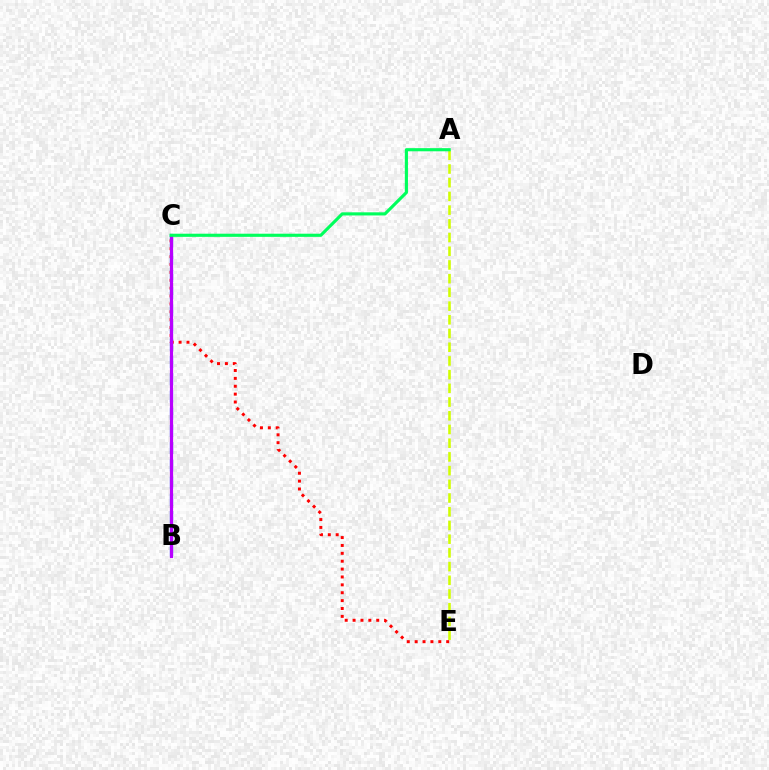{('B', 'C'): [{'color': '#0074ff', 'line_style': 'dashed', 'thickness': 2.34}, {'color': '#b900ff', 'line_style': 'solid', 'thickness': 2.3}], ('C', 'E'): [{'color': '#ff0000', 'line_style': 'dotted', 'thickness': 2.14}], ('A', 'E'): [{'color': '#d1ff00', 'line_style': 'dashed', 'thickness': 1.86}], ('A', 'C'): [{'color': '#00ff5c', 'line_style': 'solid', 'thickness': 2.26}]}